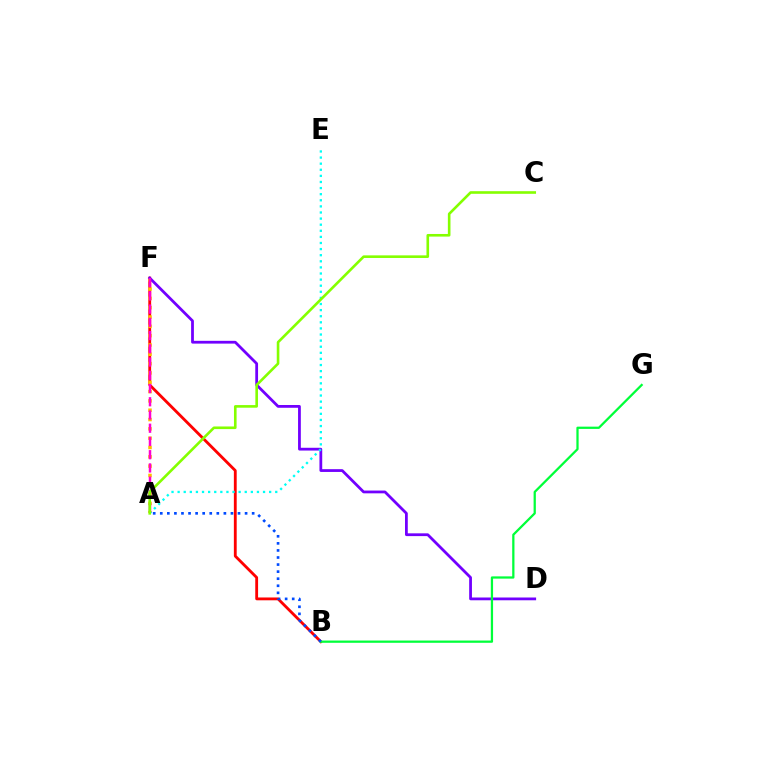{('B', 'F'): [{'color': '#ff0000', 'line_style': 'solid', 'thickness': 2.04}], ('A', 'F'): [{'color': '#ffbd00', 'line_style': 'dotted', 'thickness': 2.53}, {'color': '#ff00cf', 'line_style': 'dashed', 'thickness': 1.8}], ('D', 'F'): [{'color': '#7200ff', 'line_style': 'solid', 'thickness': 2.0}], ('A', 'E'): [{'color': '#00fff6', 'line_style': 'dotted', 'thickness': 1.66}], ('B', 'G'): [{'color': '#00ff39', 'line_style': 'solid', 'thickness': 1.63}], ('A', 'C'): [{'color': '#84ff00', 'line_style': 'solid', 'thickness': 1.88}], ('A', 'B'): [{'color': '#004bff', 'line_style': 'dotted', 'thickness': 1.92}]}